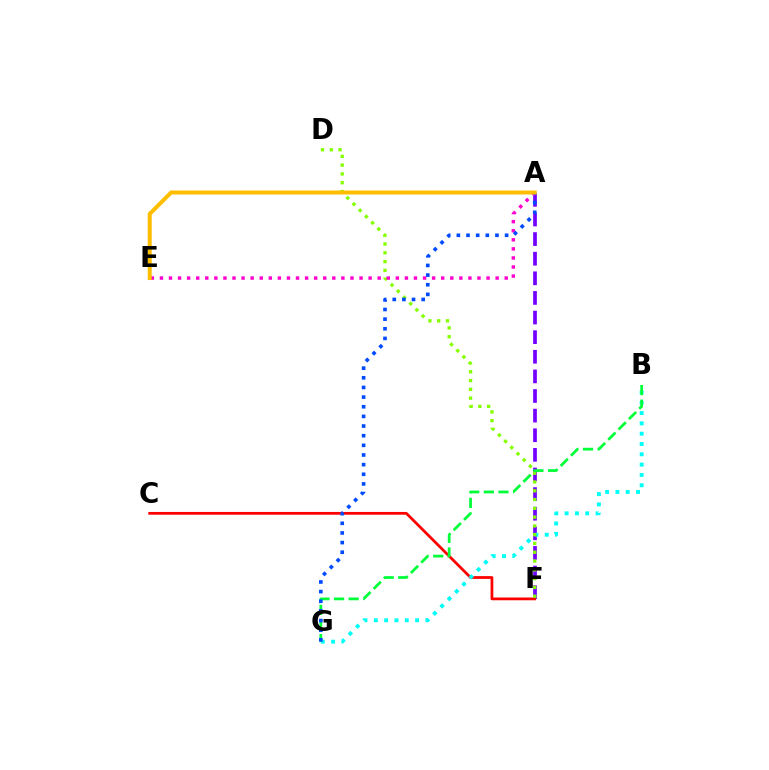{('A', 'F'): [{'color': '#7200ff', 'line_style': 'dashed', 'thickness': 2.66}], ('C', 'F'): [{'color': '#ff0000', 'line_style': 'solid', 'thickness': 1.99}], ('B', 'G'): [{'color': '#00fff6', 'line_style': 'dotted', 'thickness': 2.8}, {'color': '#00ff39', 'line_style': 'dashed', 'thickness': 1.98}], ('D', 'F'): [{'color': '#84ff00', 'line_style': 'dotted', 'thickness': 2.39}], ('A', 'E'): [{'color': '#ff00cf', 'line_style': 'dotted', 'thickness': 2.47}, {'color': '#ffbd00', 'line_style': 'solid', 'thickness': 2.87}], ('A', 'G'): [{'color': '#004bff', 'line_style': 'dotted', 'thickness': 2.62}]}